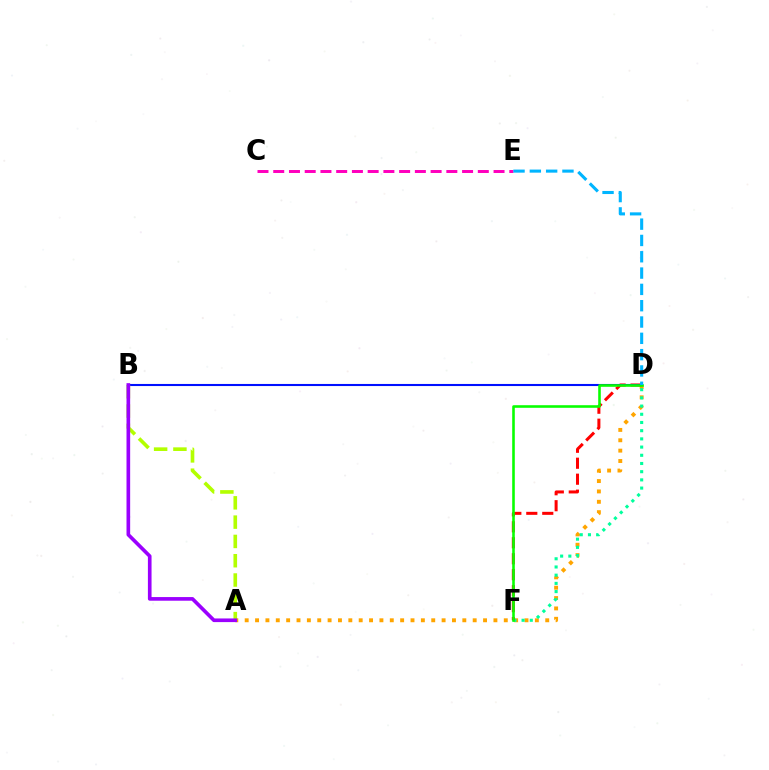{('A', 'D'): [{'color': '#ffa500', 'line_style': 'dotted', 'thickness': 2.82}], ('D', 'F'): [{'color': '#00ff9d', 'line_style': 'dotted', 'thickness': 2.23}, {'color': '#ff0000', 'line_style': 'dashed', 'thickness': 2.17}, {'color': '#08ff00', 'line_style': 'solid', 'thickness': 1.86}], ('C', 'E'): [{'color': '#ff00bd', 'line_style': 'dashed', 'thickness': 2.14}], ('B', 'D'): [{'color': '#0010ff', 'line_style': 'solid', 'thickness': 1.5}], ('A', 'B'): [{'color': '#b3ff00', 'line_style': 'dashed', 'thickness': 2.62}, {'color': '#9b00ff', 'line_style': 'solid', 'thickness': 2.63}], ('D', 'E'): [{'color': '#00b5ff', 'line_style': 'dashed', 'thickness': 2.22}]}